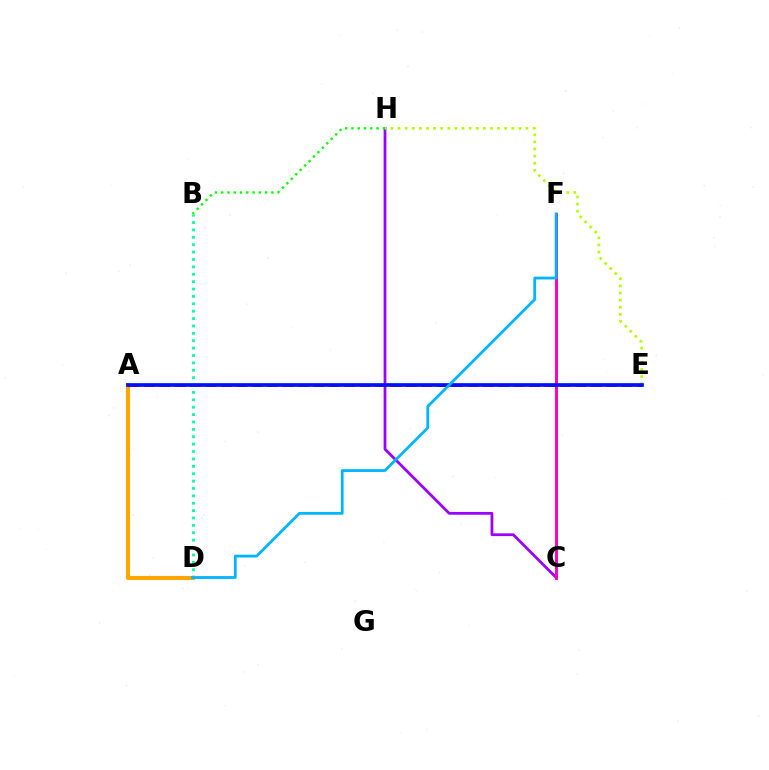{('C', 'H'): [{'color': '#9b00ff', 'line_style': 'solid', 'thickness': 1.99}], ('A', 'D'): [{'color': '#ffa500', 'line_style': 'solid', 'thickness': 2.94}], ('B', 'H'): [{'color': '#08ff00', 'line_style': 'dotted', 'thickness': 1.7}], ('A', 'E'): [{'color': '#ff0000', 'line_style': 'dashed', 'thickness': 2.09}, {'color': '#0010ff', 'line_style': 'solid', 'thickness': 2.66}], ('E', 'H'): [{'color': '#b3ff00', 'line_style': 'dotted', 'thickness': 1.93}], ('C', 'F'): [{'color': '#ff00bd', 'line_style': 'solid', 'thickness': 2.12}], ('B', 'D'): [{'color': '#00ff9d', 'line_style': 'dotted', 'thickness': 2.01}], ('D', 'F'): [{'color': '#00b5ff', 'line_style': 'solid', 'thickness': 2.01}]}